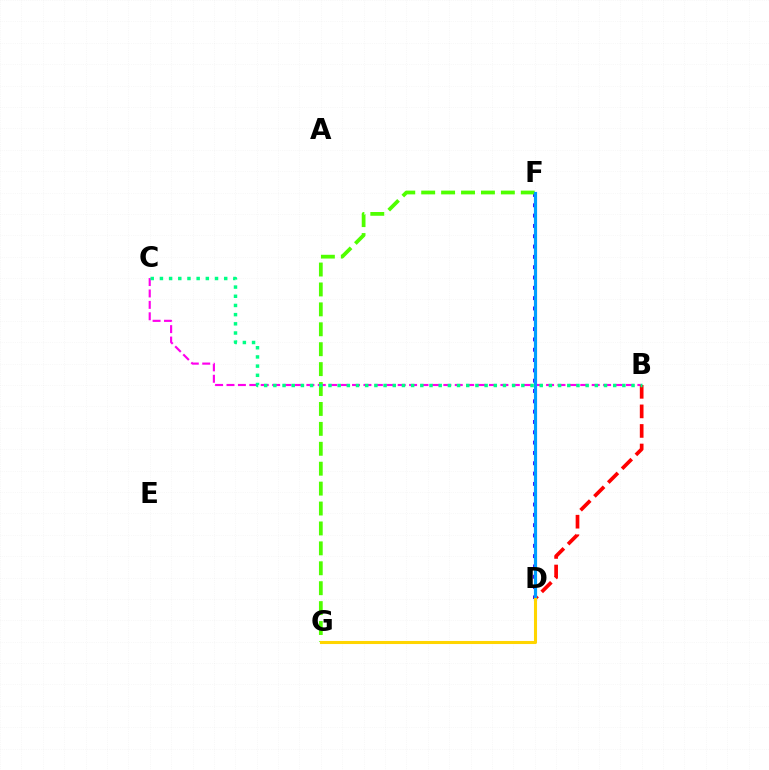{('B', 'C'): [{'color': '#ff00ed', 'line_style': 'dashed', 'thickness': 1.55}, {'color': '#00ff86', 'line_style': 'dotted', 'thickness': 2.5}], ('D', 'F'): [{'color': '#3700ff', 'line_style': 'dotted', 'thickness': 2.8}, {'color': '#009eff', 'line_style': 'solid', 'thickness': 2.29}], ('F', 'G'): [{'color': '#4fff00', 'line_style': 'dashed', 'thickness': 2.71}], ('B', 'D'): [{'color': '#ff0000', 'line_style': 'dashed', 'thickness': 2.66}], ('D', 'G'): [{'color': '#ffd500', 'line_style': 'solid', 'thickness': 2.21}]}